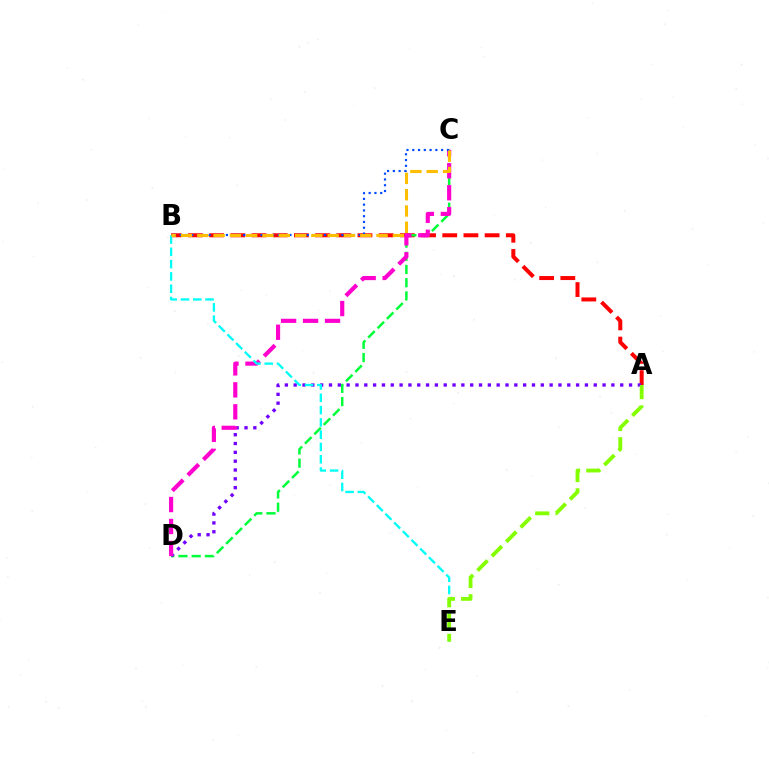{('A', 'B'): [{'color': '#ff0000', 'line_style': 'dashed', 'thickness': 2.88}], ('C', 'D'): [{'color': '#00ff39', 'line_style': 'dashed', 'thickness': 1.8}, {'color': '#ff00cf', 'line_style': 'dashed', 'thickness': 2.98}], ('A', 'D'): [{'color': '#7200ff', 'line_style': 'dotted', 'thickness': 2.4}], ('B', 'E'): [{'color': '#00fff6', 'line_style': 'dashed', 'thickness': 1.67}], ('B', 'C'): [{'color': '#004bff', 'line_style': 'dotted', 'thickness': 1.57}, {'color': '#ffbd00', 'line_style': 'dashed', 'thickness': 2.21}], ('A', 'E'): [{'color': '#84ff00', 'line_style': 'dashed', 'thickness': 2.76}]}